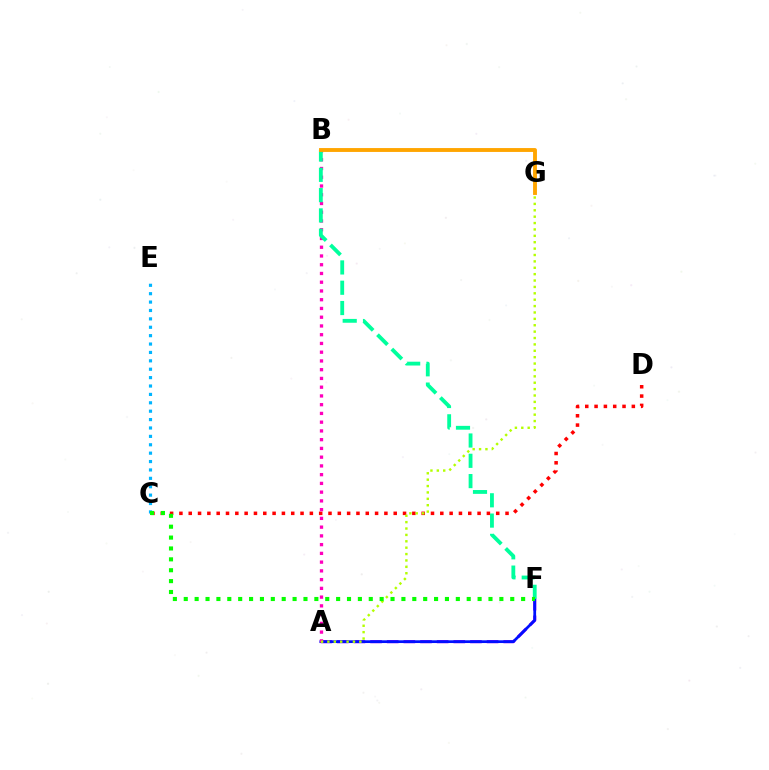{('A', 'F'): [{'color': '#9b00ff', 'line_style': 'dashed', 'thickness': 2.26}, {'color': '#0010ff', 'line_style': 'solid', 'thickness': 1.98}], ('C', 'D'): [{'color': '#ff0000', 'line_style': 'dotted', 'thickness': 2.53}], ('A', 'B'): [{'color': '#ff00bd', 'line_style': 'dotted', 'thickness': 2.38}], ('A', 'G'): [{'color': '#b3ff00', 'line_style': 'dotted', 'thickness': 1.74}], ('C', 'E'): [{'color': '#00b5ff', 'line_style': 'dotted', 'thickness': 2.28}], ('B', 'F'): [{'color': '#00ff9d', 'line_style': 'dashed', 'thickness': 2.76}], ('C', 'F'): [{'color': '#08ff00', 'line_style': 'dotted', 'thickness': 2.96}], ('B', 'G'): [{'color': '#ffa500', 'line_style': 'solid', 'thickness': 2.79}]}